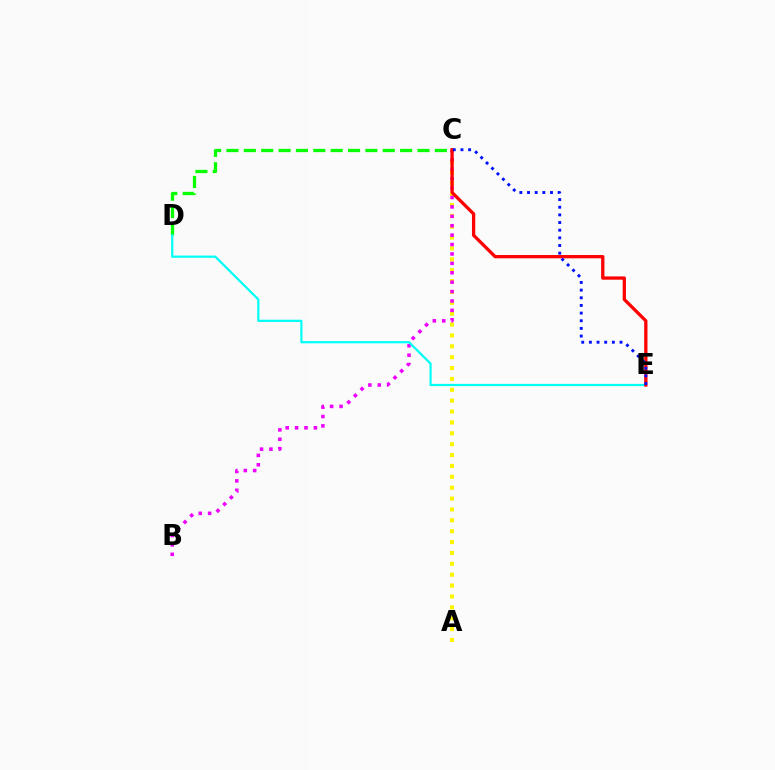{('C', 'D'): [{'color': '#08ff00', 'line_style': 'dashed', 'thickness': 2.36}], ('A', 'C'): [{'color': '#fcf500', 'line_style': 'dotted', 'thickness': 2.95}], ('B', 'C'): [{'color': '#ee00ff', 'line_style': 'dotted', 'thickness': 2.56}], ('D', 'E'): [{'color': '#00fff6', 'line_style': 'solid', 'thickness': 1.59}], ('C', 'E'): [{'color': '#ff0000', 'line_style': 'solid', 'thickness': 2.37}, {'color': '#0010ff', 'line_style': 'dotted', 'thickness': 2.08}]}